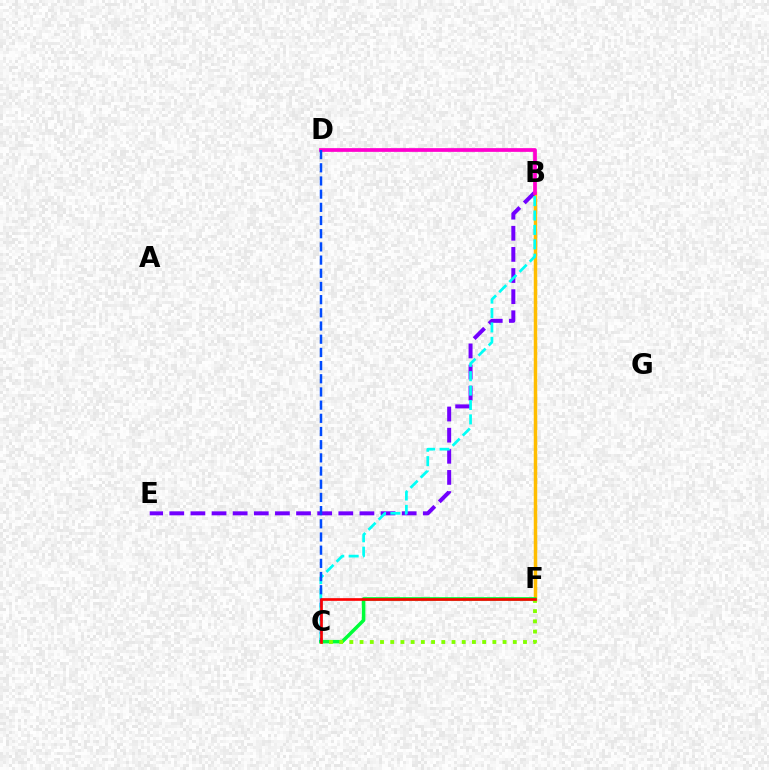{('B', 'F'): [{'color': '#ffbd00', 'line_style': 'solid', 'thickness': 2.51}], ('B', 'E'): [{'color': '#7200ff', 'line_style': 'dashed', 'thickness': 2.87}], ('B', 'C'): [{'color': '#00fff6', 'line_style': 'dashed', 'thickness': 1.96}], ('C', 'F'): [{'color': '#00ff39', 'line_style': 'solid', 'thickness': 2.52}, {'color': '#84ff00', 'line_style': 'dotted', 'thickness': 2.78}, {'color': '#ff0000', 'line_style': 'solid', 'thickness': 1.93}], ('B', 'D'): [{'color': '#ff00cf', 'line_style': 'solid', 'thickness': 2.68}], ('C', 'D'): [{'color': '#004bff', 'line_style': 'dashed', 'thickness': 1.79}]}